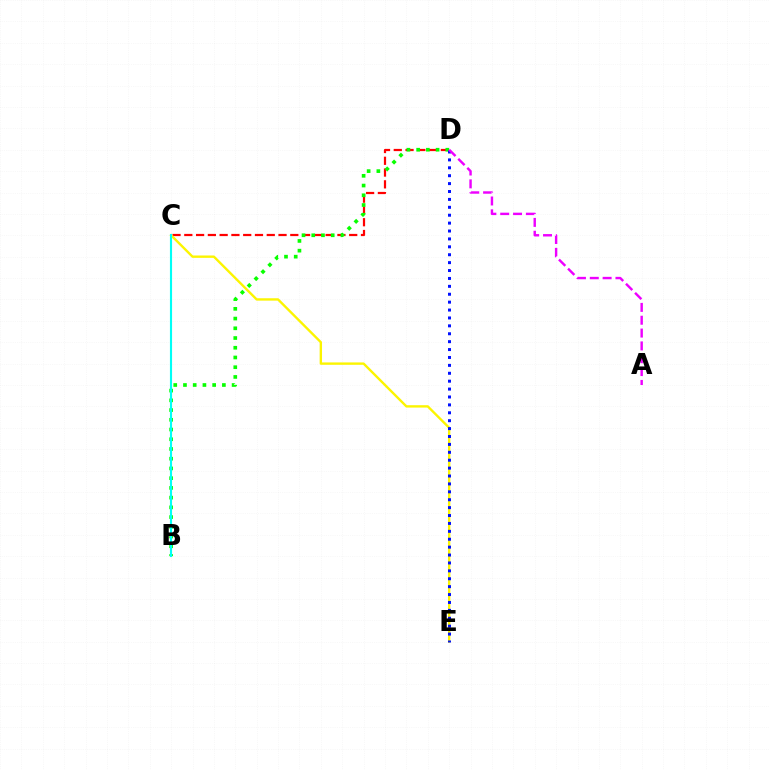{('C', 'D'): [{'color': '#ff0000', 'line_style': 'dashed', 'thickness': 1.6}], ('C', 'E'): [{'color': '#fcf500', 'line_style': 'solid', 'thickness': 1.71}], ('B', 'D'): [{'color': '#08ff00', 'line_style': 'dotted', 'thickness': 2.64}], ('D', 'E'): [{'color': '#0010ff', 'line_style': 'dotted', 'thickness': 2.15}], ('B', 'C'): [{'color': '#00fff6', 'line_style': 'solid', 'thickness': 1.54}], ('A', 'D'): [{'color': '#ee00ff', 'line_style': 'dashed', 'thickness': 1.74}]}